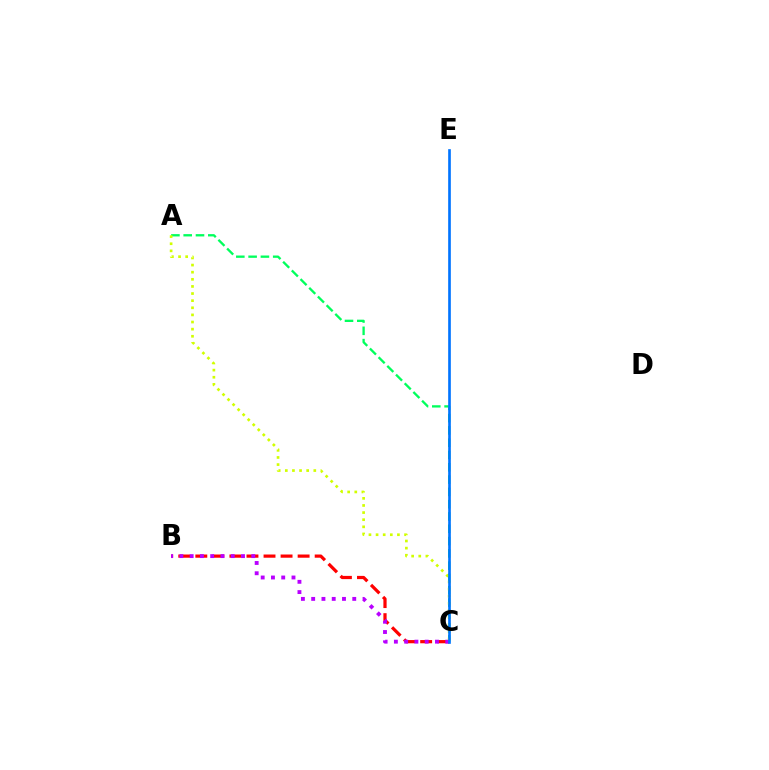{('B', 'C'): [{'color': '#ff0000', 'line_style': 'dashed', 'thickness': 2.32}, {'color': '#b900ff', 'line_style': 'dotted', 'thickness': 2.79}], ('A', 'C'): [{'color': '#00ff5c', 'line_style': 'dashed', 'thickness': 1.67}, {'color': '#d1ff00', 'line_style': 'dotted', 'thickness': 1.93}], ('C', 'E'): [{'color': '#0074ff', 'line_style': 'solid', 'thickness': 1.92}]}